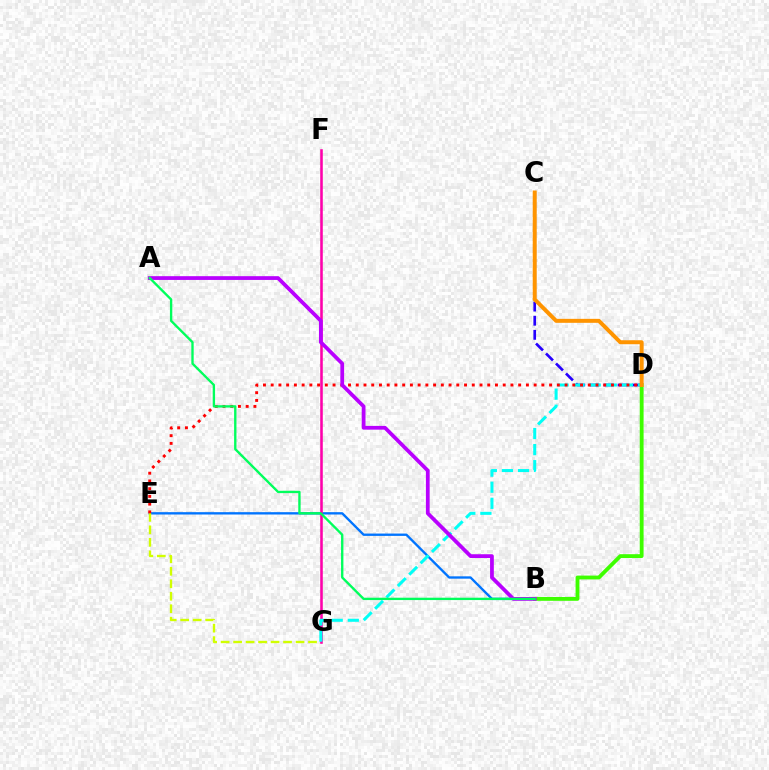{('B', 'E'): [{'color': '#0074ff', 'line_style': 'solid', 'thickness': 1.69}], ('E', 'G'): [{'color': '#d1ff00', 'line_style': 'dashed', 'thickness': 1.7}], ('F', 'G'): [{'color': '#ff00ac', 'line_style': 'solid', 'thickness': 1.85}], ('C', 'D'): [{'color': '#2500ff', 'line_style': 'dashed', 'thickness': 1.92}, {'color': '#ff9400', 'line_style': 'solid', 'thickness': 2.86}], ('B', 'D'): [{'color': '#3dff00', 'line_style': 'solid', 'thickness': 2.76}], ('D', 'G'): [{'color': '#00fff6', 'line_style': 'dashed', 'thickness': 2.18}], ('D', 'E'): [{'color': '#ff0000', 'line_style': 'dotted', 'thickness': 2.1}], ('A', 'B'): [{'color': '#b900ff', 'line_style': 'solid', 'thickness': 2.71}, {'color': '#00ff5c', 'line_style': 'solid', 'thickness': 1.7}]}